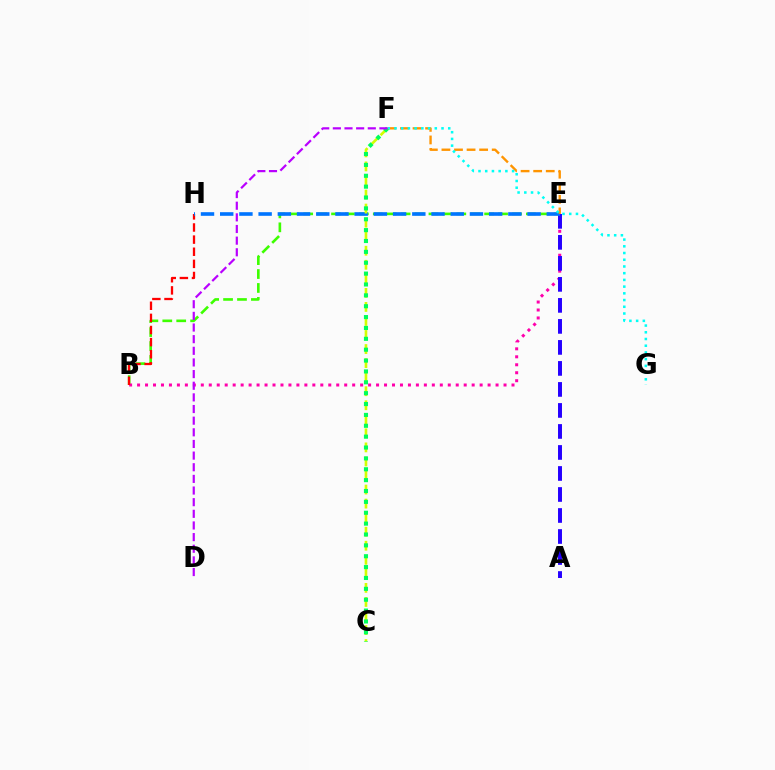{('B', 'E'): [{'color': '#3dff00', 'line_style': 'dashed', 'thickness': 1.89}, {'color': '#ff00ac', 'line_style': 'dotted', 'thickness': 2.16}], ('B', 'H'): [{'color': '#ff0000', 'line_style': 'dashed', 'thickness': 1.65}], ('A', 'E'): [{'color': '#2500ff', 'line_style': 'dashed', 'thickness': 2.85}], ('E', 'H'): [{'color': '#0074ff', 'line_style': 'dashed', 'thickness': 2.61}], ('E', 'F'): [{'color': '#ff9400', 'line_style': 'dashed', 'thickness': 1.71}], ('C', 'F'): [{'color': '#d1ff00', 'line_style': 'dashed', 'thickness': 1.91}, {'color': '#00ff5c', 'line_style': 'dotted', 'thickness': 2.95}], ('F', 'G'): [{'color': '#00fff6', 'line_style': 'dotted', 'thickness': 1.83}], ('D', 'F'): [{'color': '#b900ff', 'line_style': 'dashed', 'thickness': 1.58}]}